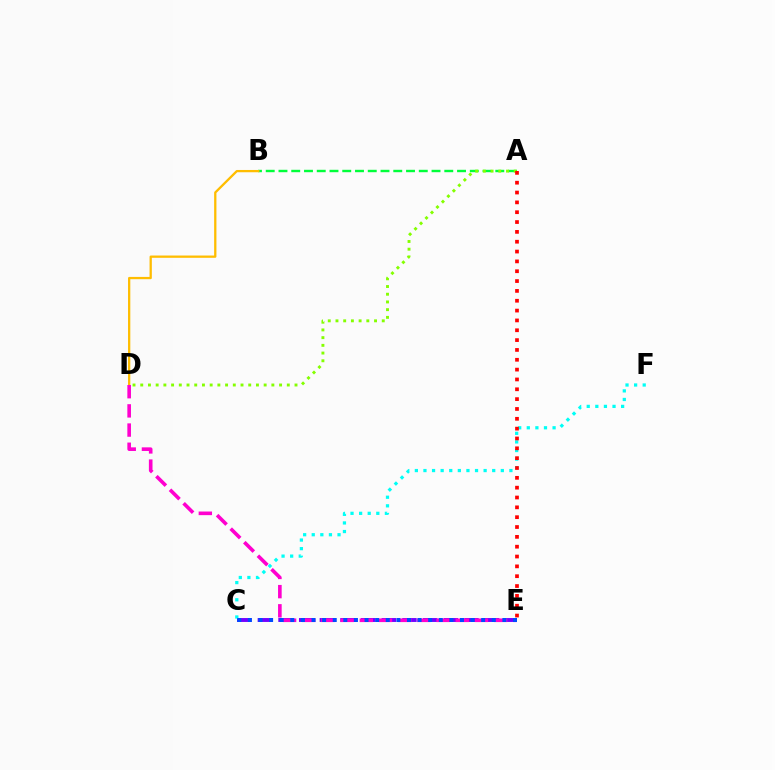{('A', 'B'): [{'color': '#00ff39', 'line_style': 'dashed', 'thickness': 1.73}], ('C', 'E'): [{'color': '#7200ff', 'line_style': 'dashed', 'thickness': 2.81}, {'color': '#004bff', 'line_style': 'dotted', 'thickness': 2.88}], ('B', 'D'): [{'color': '#ffbd00', 'line_style': 'solid', 'thickness': 1.65}], ('D', 'E'): [{'color': '#ff00cf', 'line_style': 'dashed', 'thickness': 2.61}], ('C', 'F'): [{'color': '#00fff6', 'line_style': 'dotted', 'thickness': 2.34}], ('A', 'D'): [{'color': '#84ff00', 'line_style': 'dotted', 'thickness': 2.1}], ('A', 'E'): [{'color': '#ff0000', 'line_style': 'dotted', 'thickness': 2.67}]}